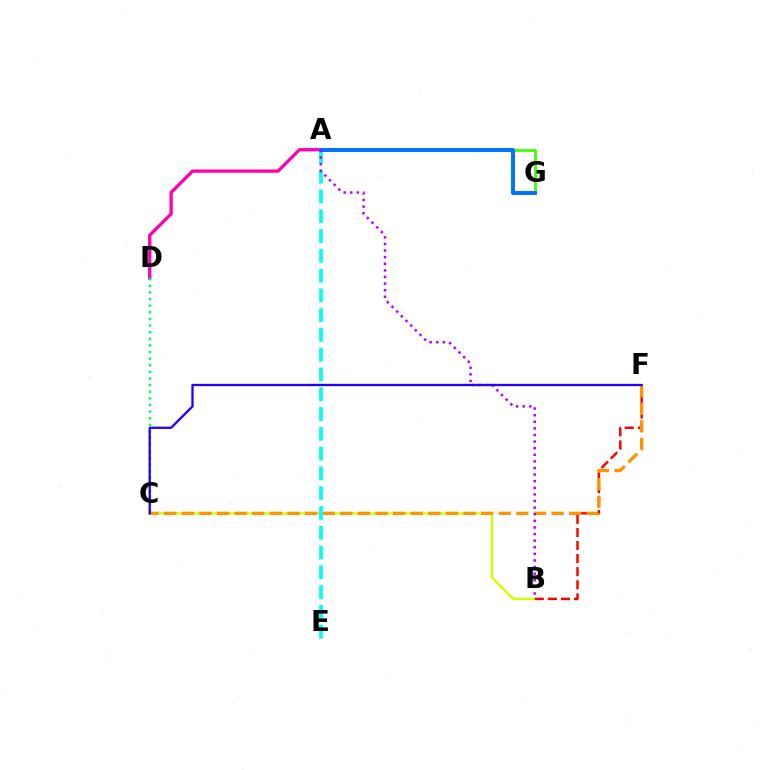{('B', 'C'): [{'color': '#d1ff00', 'line_style': 'solid', 'thickness': 1.71}], ('B', 'F'): [{'color': '#ff0000', 'line_style': 'dashed', 'thickness': 1.78}], ('A', 'G'): [{'color': '#3dff00', 'line_style': 'solid', 'thickness': 2.0}, {'color': '#0074ff', 'line_style': 'solid', 'thickness': 2.86}], ('C', 'F'): [{'color': '#ff9400', 'line_style': 'dashed', 'thickness': 2.39}, {'color': '#2500ff', 'line_style': 'solid', 'thickness': 1.66}], ('A', 'D'): [{'color': '#ff00ac', 'line_style': 'solid', 'thickness': 2.37}], ('A', 'E'): [{'color': '#00fff6', 'line_style': 'dashed', 'thickness': 2.69}], ('C', 'D'): [{'color': '#00ff5c', 'line_style': 'dotted', 'thickness': 1.8}], ('A', 'B'): [{'color': '#b900ff', 'line_style': 'dotted', 'thickness': 1.79}]}